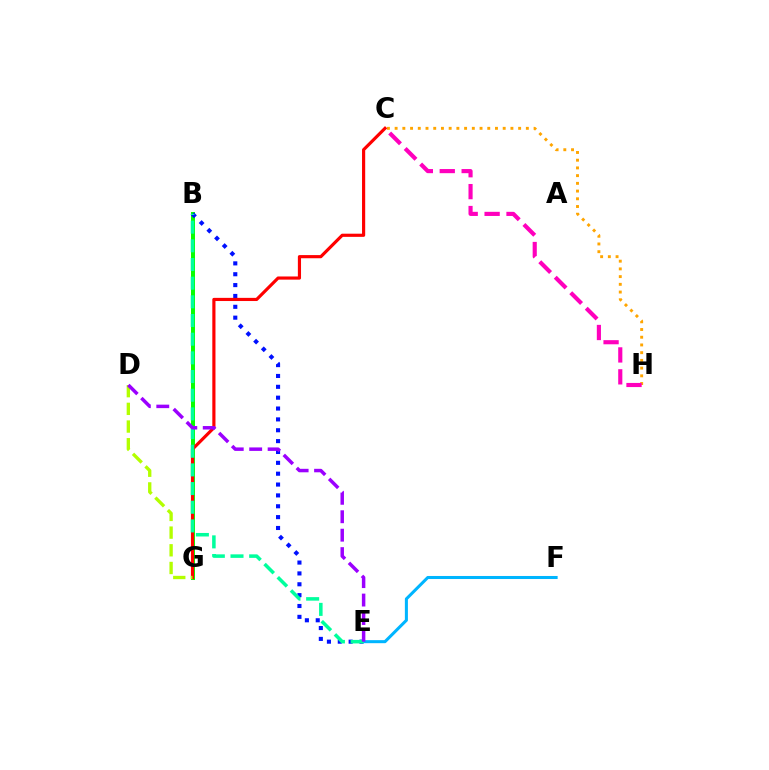{('B', 'G'): [{'color': '#08ff00', 'line_style': 'solid', 'thickness': 2.87}], ('C', 'H'): [{'color': '#ffa500', 'line_style': 'dotted', 'thickness': 2.1}, {'color': '#ff00bd', 'line_style': 'dashed', 'thickness': 2.98}], ('B', 'E'): [{'color': '#0010ff', 'line_style': 'dotted', 'thickness': 2.95}, {'color': '#00ff9d', 'line_style': 'dashed', 'thickness': 2.54}], ('C', 'G'): [{'color': '#ff0000', 'line_style': 'solid', 'thickness': 2.28}], ('D', 'G'): [{'color': '#b3ff00', 'line_style': 'dashed', 'thickness': 2.4}], ('E', 'F'): [{'color': '#00b5ff', 'line_style': 'solid', 'thickness': 2.19}], ('D', 'E'): [{'color': '#9b00ff', 'line_style': 'dashed', 'thickness': 2.5}]}